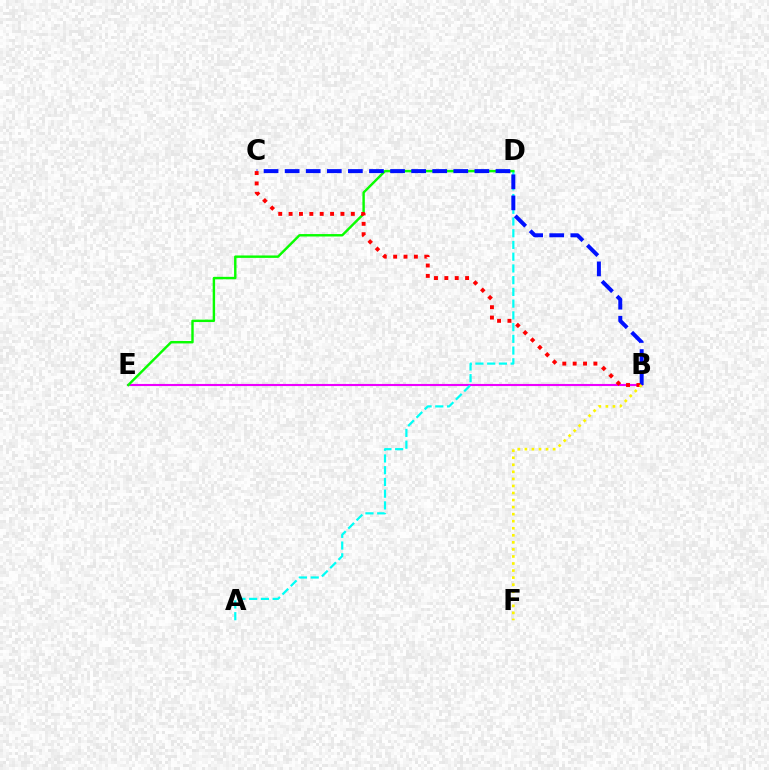{('B', 'E'): [{'color': '#ee00ff', 'line_style': 'solid', 'thickness': 1.52}], ('A', 'D'): [{'color': '#00fff6', 'line_style': 'dashed', 'thickness': 1.59}], ('D', 'E'): [{'color': '#08ff00', 'line_style': 'solid', 'thickness': 1.75}], ('B', 'C'): [{'color': '#0010ff', 'line_style': 'dashed', 'thickness': 2.86}, {'color': '#ff0000', 'line_style': 'dotted', 'thickness': 2.82}], ('B', 'F'): [{'color': '#fcf500', 'line_style': 'dotted', 'thickness': 1.92}]}